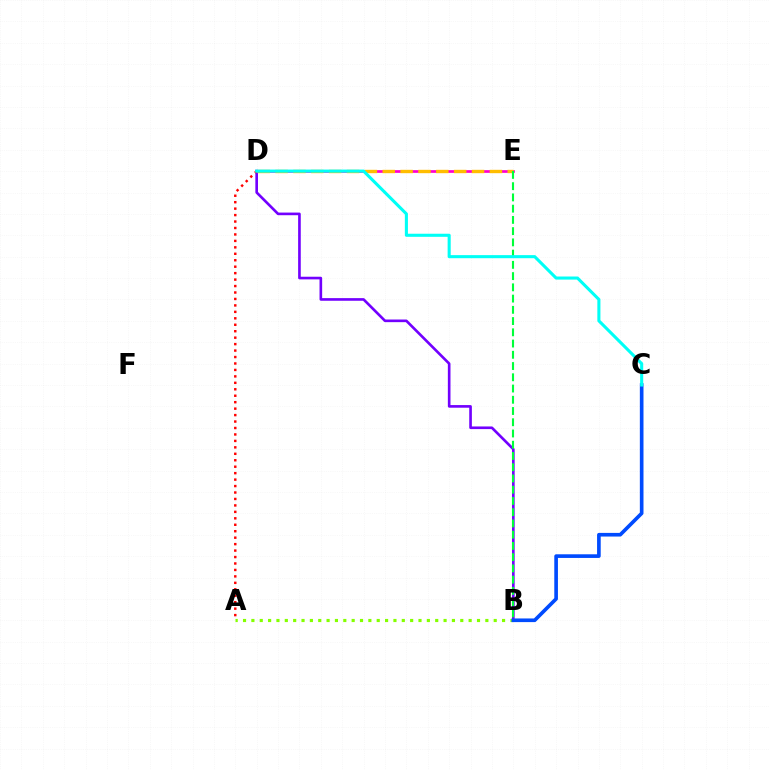{('D', 'E'): [{'color': '#ff00cf', 'line_style': 'solid', 'thickness': 1.94}, {'color': '#ffbd00', 'line_style': 'dashed', 'thickness': 2.43}], ('A', 'B'): [{'color': '#84ff00', 'line_style': 'dotted', 'thickness': 2.27}], ('B', 'D'): [{'color': '#7200ff', 'line_style': 'solid', 'thickness': 1.9}], ('B', 'C'): [{'color': '#004bff', 'line_style': 'solid', 'thickness': 2.63}], ('A', 'D'): [{'color': '#ff0000', 'line_style': 'dotted', 'thickness': 1.75}], ('B', 'E'): [{'color': '#00ff39', 'line_style': 'dashed', 'thickness': 1.53}], ('C', 'D'): [{'color': '#00fff6', 'line_style': 'solid', 'thickness': 2.22}]}